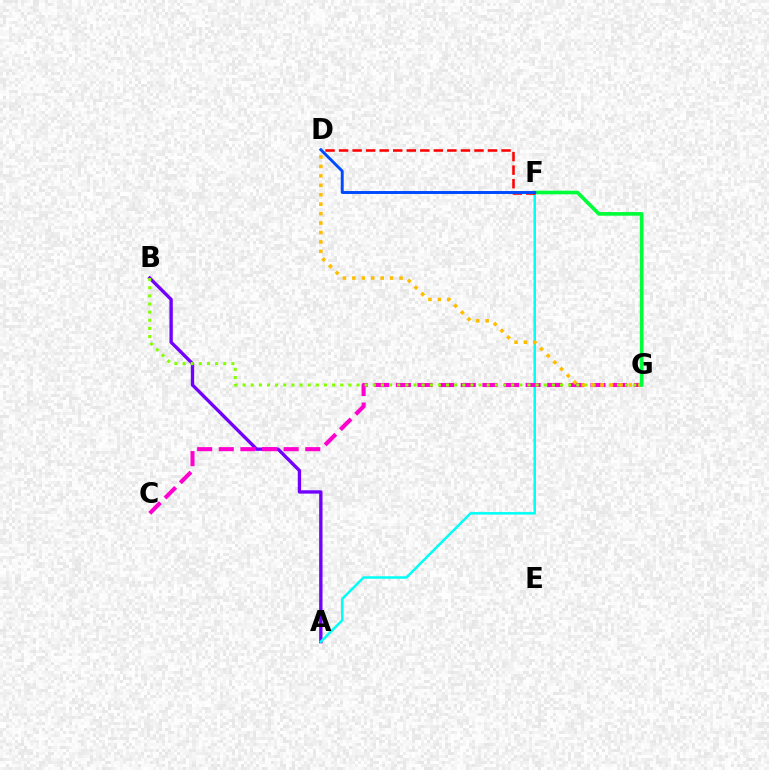{('A', 'B'): [{'color': '#7200ff', 'line_style': 'solid', 'thickness': 2.42}], ('A', 'F'): [{'color': '#00fff6', 'line_style': 'solid', 'thickness': 1.79}], ('C', 'G'): [{'color': '#ff00cf', 'line_style': 'dashed', 'thickness': 2.94}], ('B', 'G'): [{'color': '#84ff00', 'line_style': 'dotted', 'thickness': 2.21}], ('D', 'G'): [{'color': '#ffbd00', 'line_style': 'dotted', 'thickness': 2.56}], ('F', 'G'): [{'color': '#00ff39', 'line_style': 'solid', 'thickness': 2.62}], ('D', 'F'): [{'color': '#ff0000', 'line_style': 'dashed', 'thickness': 1.84}, {'color': '#004bff', 'line_style': 'solid', 'thickness': 2.11}]}